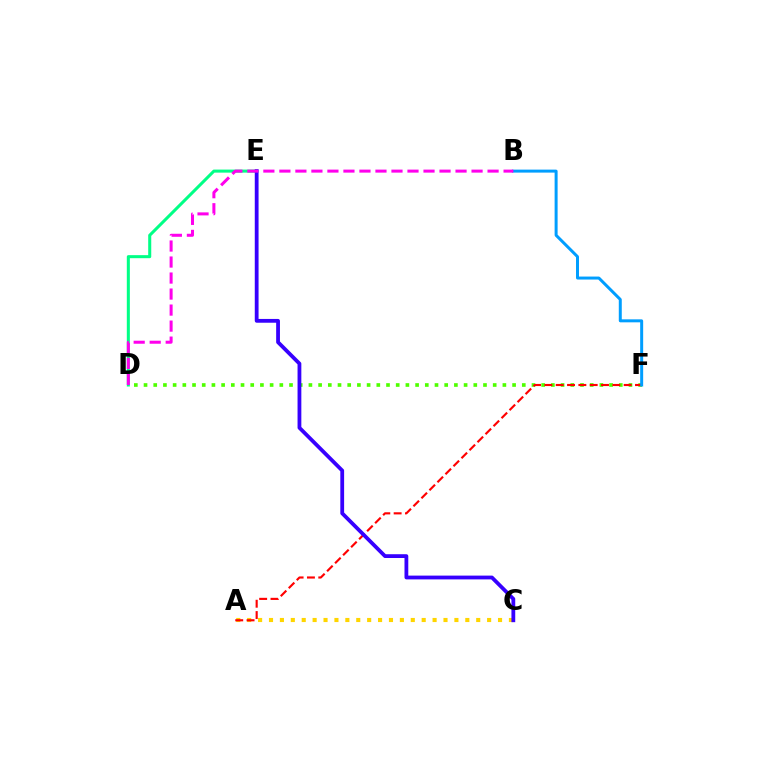{('D', 'E'): [{'color': '#00ff86', 'line_style': 'solid', 'thickness': 2.19}], ('D', 'F'): [{'color': '#4fff00', 'line_style': 'dotted', 'thickness': 2.64}], ('A', 'C'): [{'color': '#ffd500', 'line_style': 'dotted', 'thickness': 2.96}], ('A', 'F'): [{'color': '#ff0000', 'line_style': 'dashed', 'thickness': 1.54}], ('C', 'E'): [{'color': '#3700ff', 'line_style': 'solid', 'thickness': 2.73}], ('B', 'F'): [{'color': '#009eff', 'line_style': 'solid', 'thickness': 2.15}], ('B', 'D'): [{'color': '#ff00ed', 'line_style': 'dashed', 'thickness': 2.18}]}